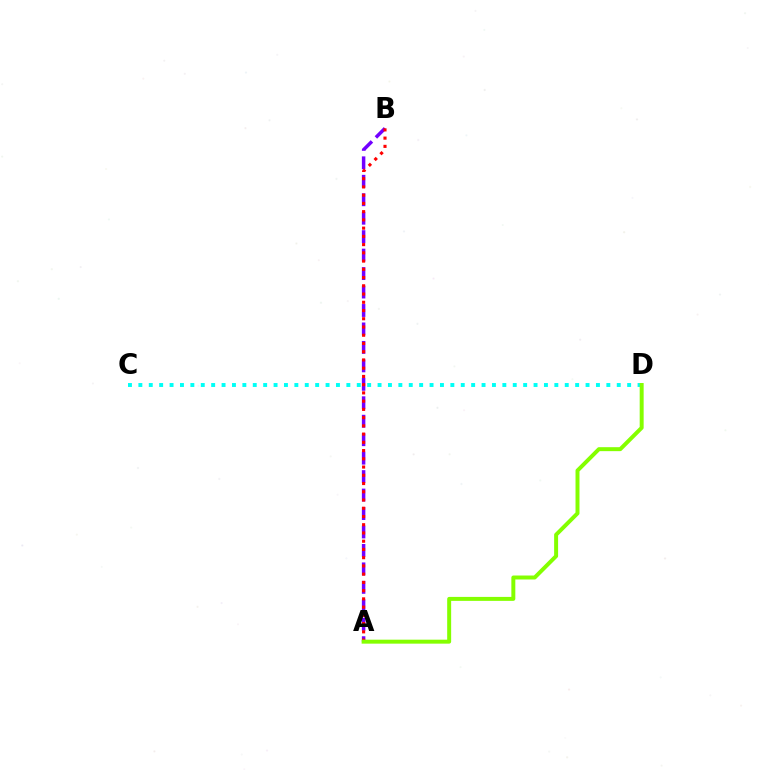{('A', 'B'): [{'color': '#7200ff', 'line_style': 'dashed', 'thickness': 2.51}, {'color': '#ff0000', 'line_style': 'dotted', 'thickness': 2.24}], ('C', 'D'): [{'color': '#00fff6', 'line_style': 'dotted', 'thickness': 2.83}], ('A', 'D'): [{'color': '#84ff00', 'line_style': 'solid', 'thickness': 2.86}]}